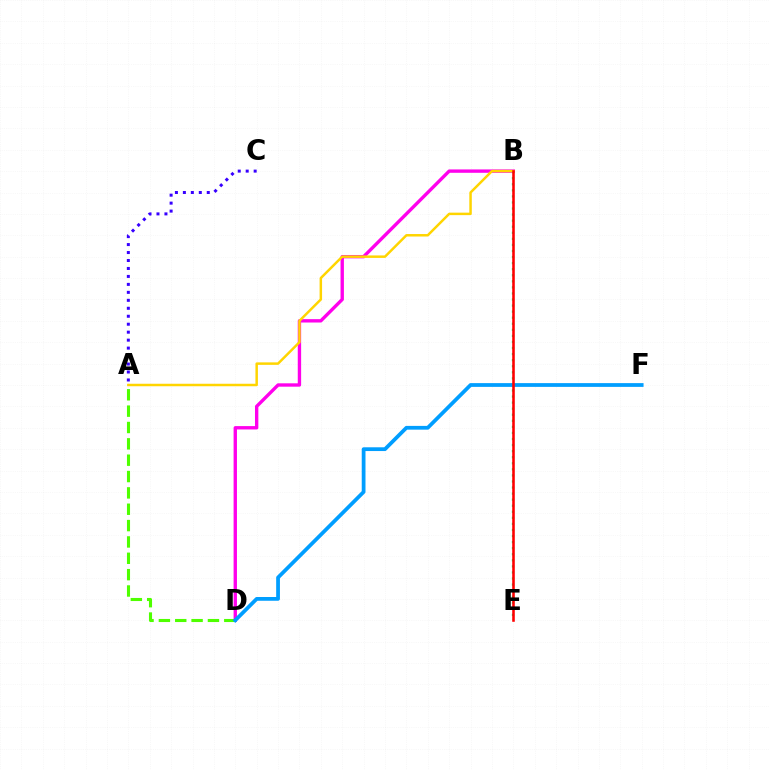{('B', 'D'): [{'color': '#ff00ed', 'line_style': 'solid', 'thickness': 2.42}], ('B', 'E'): [{'color': '#00ff86', 'line_style': 'dotted', 'thickness': 1.65}, {'color': '#ff0000', 'line_style': 'solid', 'thickness': 1.85}], ('A', 'C'): [{'color': '#3700ff', 'line_style': 'dotted', 'thickness': 2.16}], ('A', 'B'): [{'color': '#ffd500', 'line_style': 'solid', 'thickness': 1.79}], ('A', 'D'): [{'color': '#4fff00', 'line_style': 'dashed', 'thickness': 2.22}], ('D', 'F'): [{'color': '#009eff', 'line_style': 'solid', 'thickness': 2.71}]}